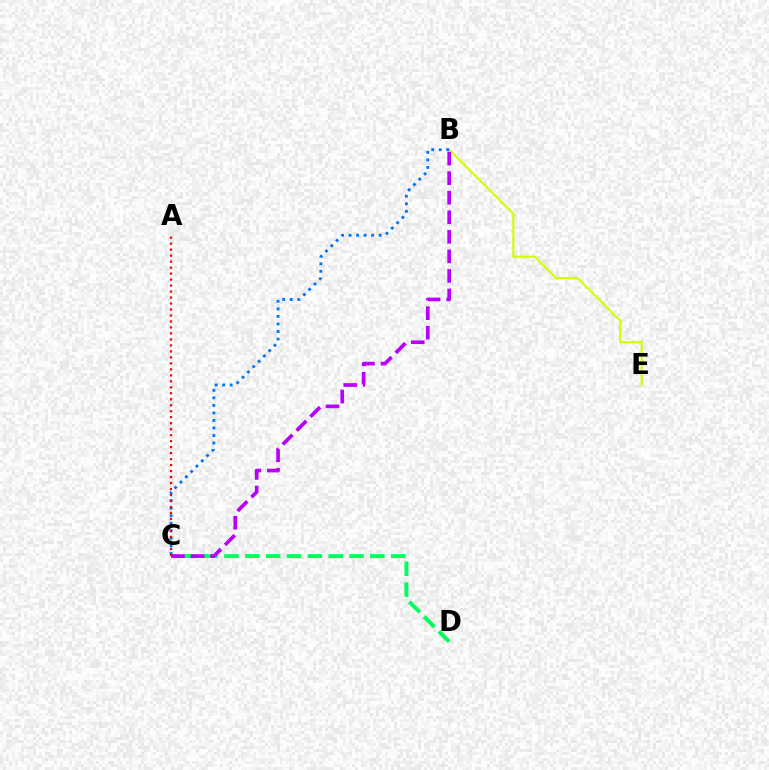{('B', 'E'): [{'color': '#d1ff00', 'line_style': 'solid', 'thickness': 1.54}], ('C', 'D'): [{'color': '#00ff5c', 'line_style': 'dashed', 'thickness': 2.83}], ('B', 'C'): [{'color': '#0074ff', 'line_style': 'dotted', 'thickness': 2.05}, {'color': '#b900ff', 'line_style': 'dashed', 'thickness': 2.66}], ('A', 'C'): [{'color': '#ff0000', 'line_style': 'dotted', 'thickness': 1.63}]}